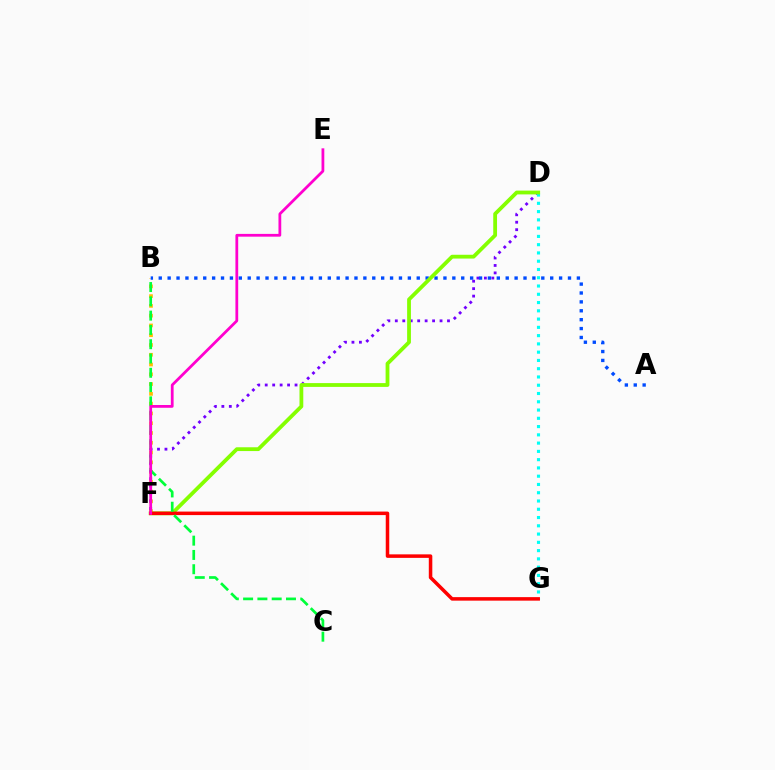{('B', 'F'): [{'color': '#ffbd00', 'line_style': 'dotted', 'thickness': 2.66}], ('D', 'F'): [{'color': '#7200ff', 'line_style': 'dotted', 'thickness': 2.03}, {'color': '#84ff00', 'line_style': 'solid', 'thickness': 2.73}], ('A', 'B'): [{'color': '#004bff', 'line_style': 'dotted', 'thickness': 2.42}], ('D', 'G'): [{'color': '#00fff6', 'line_style': 'dotted', 'thickness': 2.25}], ('F', 'G'): [{'color': '#ff0000', 'line_style': 'solid', 'thickness': 2.53}], ('B', 'C'): [{'color': '#00ff39', 'line_style': 'dashed', 'thickness': 1.94}], ('E', 'F'): [{'color': '#ff00cf', 'line_style': 'solid', 'thickness': 1.99}]}